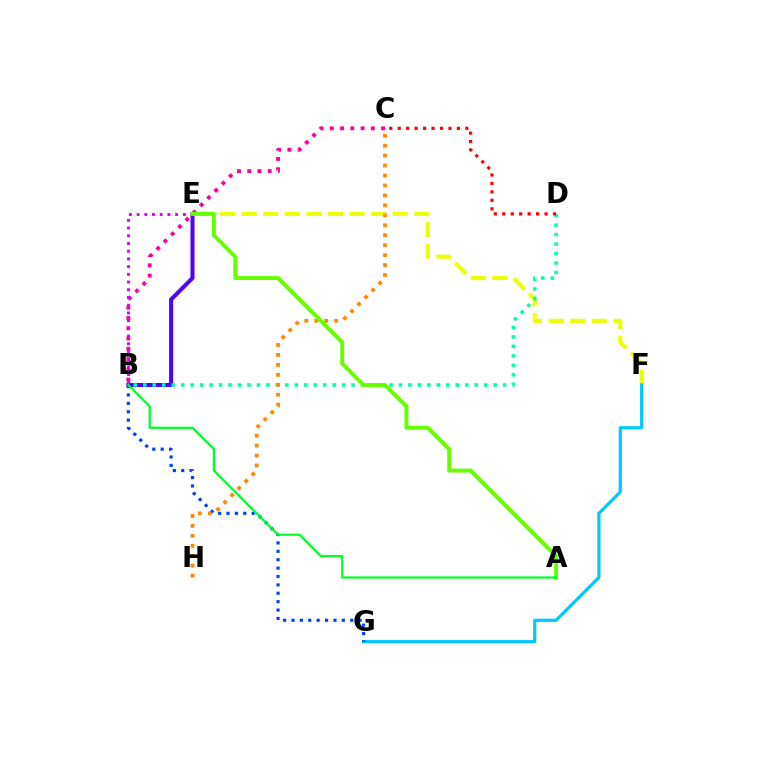{('E', 'F'): [{'color': '#eeff00', 'line_style': 'dashed', 'thickness': 2.94}], ('F', 'G'): [{'color': '#00c7ff', 'line_style': 'solid', 'thickness': 2.3}], ('B', 'E'): [{'color': '#4f00ff', 'line_style': 'solid', 'thickness': 2.9}, {'color': '#d600ff', 'line_style': 'dotted', 'thickness': 2.1}], ('B', 'G'): [{'color': '#003fff', 'line_style': 'dotted', 'thickness': 2.28}], ('B', 'C'): [{'color': '#ff00a0', 'line_style': 'dotted', 'thickness': 2.79}], ('B', 'D'): [{'color': '#00ffaf', 'line_style': 'dotted', 'thickness': 2.57}], ('C', 'H'): [{'color': '#ff8800', 'line_style': 'dotted', 'thickness': 2.7}], ('A', 'E'): [{'color': '#66ff00', 'line_style': 'solid', 'thickness': 2.82}], ('C', 'D'): [{'color': '#ff0000', 'line_style': 'dotted', 'thickness': 2.3}], ('A', 'B'): [{'color': '#00ff27', 'line_style': 'solid', 'thickness': 1.6}]}